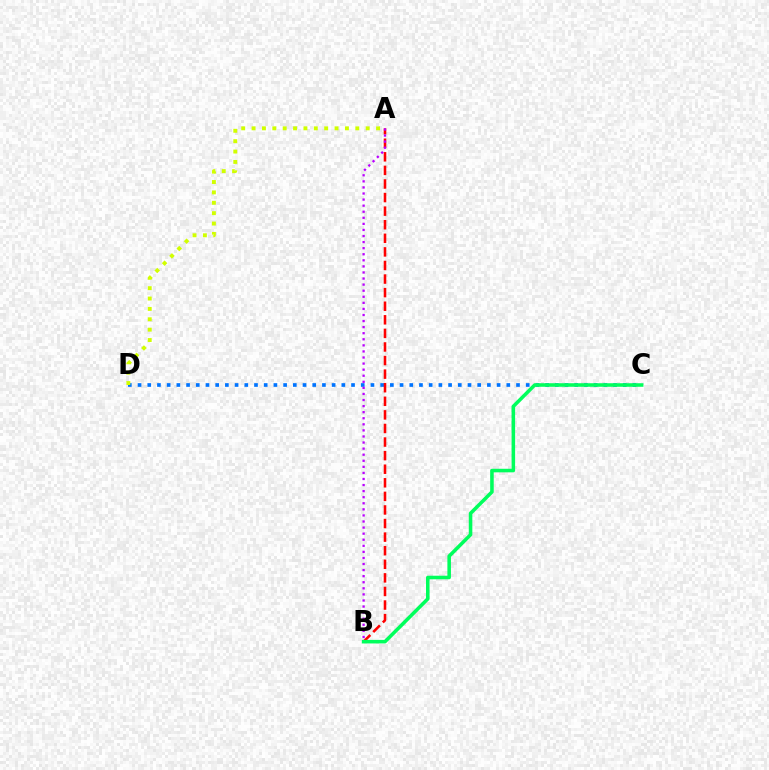{('C', 'D'): [{'color': '#0074ff', 'line_style': 'dotted', 'thickness': 2.64}], ('A', 'B'): [{'color': '#ff0000', 'line_style': 'dashed', 'thickness': 1.85}, {'color': '#b900ff', 'line_style': 'dotted', 'thickness': 1.65}], ('B', 'C'): [{'color': '#00ff5c', 'line_style': 'solid', 'thickness': 2.56}], ('A', 'D'): [{'color': '#d1ff00', 'line_style': 'dotted', 'thickness': 2.82}]}